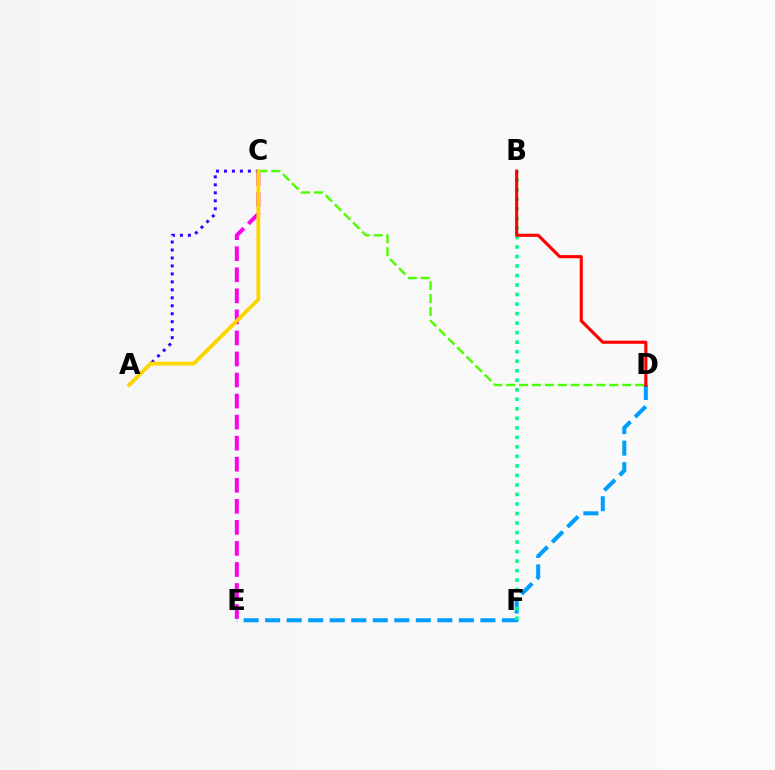{('C', 'E'): [{'color': '#ff00ed', 'line_style': 'dashed', 'thickness': 2.86}], ('C', 'D'): [{'color': '#4fff00', 'line_style': 'dashed', 'thickness': 1.75}], ('D', 'E'): [{'color': '#009eff', 'line_style': 'dashed', 'thickness': 2.92}], ('A', 'C'): [{'color': '#3700ff', 'line_style': 'dotted', 'thickness': 2.17}, {'color': '#ffd500', 'line_style': 'solid', 'thickness': 2.73}], ('B', 'F'): [{'color': '#00ff86', 'line_style': 'dotted', 'thickness': 2.59}], ('B', 'D'): [{'color': '#ff0000', 'line_style': 'solid', 'thickness': 2.24}]}